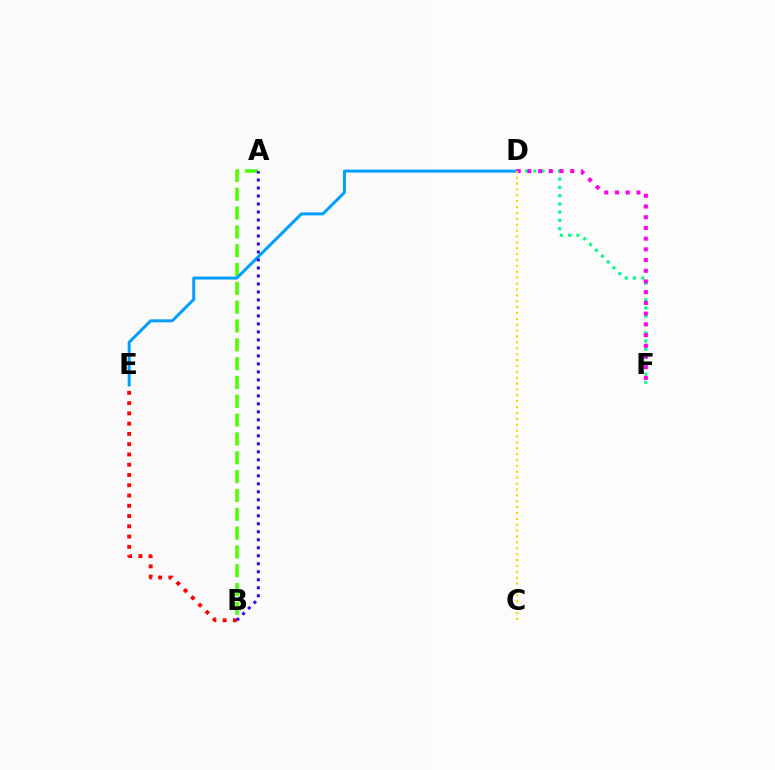{('A', 'B'): [{'color': '#4fff00', 'line_style': 'dashed', 'thickness': 2.56}, {'color': '#3700ff', 'line_style': 'dotted', 'thickness': 2.17}], ('D', 'E'): [{'color': '#009eff', 'line_style': 'solid', 'thickness': 2.15}], ('B', 'E'): [{'color': '#ff0000', 'line_style': 'dotted', 'thickness': 2.79}], ('D', 'F'): [{'color': '#00ff86', 'line_style': 'dotted', 'thickness': 2.24}, {'color': '#ff00ed', 'line_style': 'dotted', 'thickness': 2.91}], ('C', 'D'): [{'color': '#ffd500', 'line_style': 'dotted', 'thickness': 1.6}]}